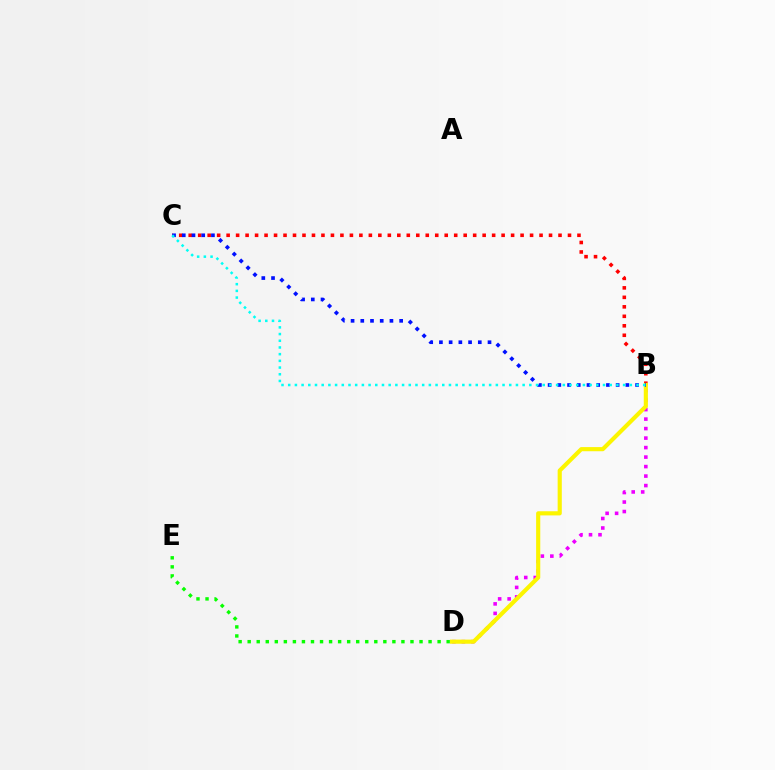{('B', 'D'): [{'color': '#ee00ff', 'line_style': 'dotted', 'thickness': 2.58}, {'color': '#fcf500', 'line_style': 'solid', 'thickness': 2.98}], ('B', 'C'): [{'color': '#ff0000', 'line_style': 'dotted', 'thickness': 2.58}, {'color': '#0010ff', 'line_style': 'dotted', 'thickness': 2.64}, {'color': '#00fff6', 'line_style': 'dotted', 'thickness': 1.82}], ('D', 'E'): [{'color': '#08ff00', 'line_style': 'dotted', 'thickness': 2.46}]}